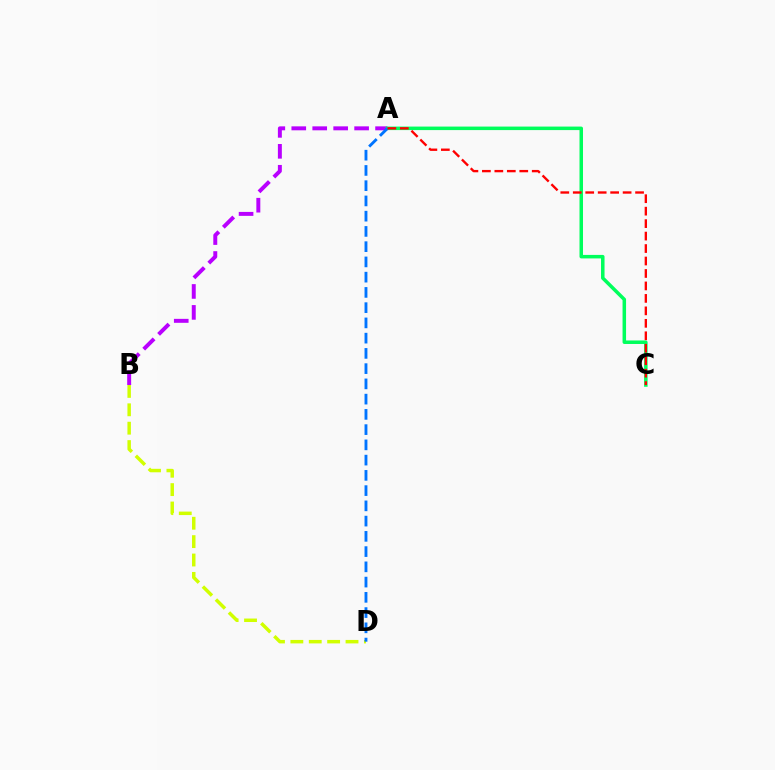{('A', 'B'): [{'color': '#b900ff', 'line_style': 'dashed', 'thickness': 2.85}], ('B', 'D'): [{'color': '#d1ff00', 'line_style': 'dashed', 'thickness': 2.5}], ('A', 'C'): [{'color': '#00ff5c', 'line_style': 'solid', 'thickness': 2.53}, {'color': '#ff0000', 'line_style': 'dashed', 'thickness': 1.69}], ('A', 'D'): [{'color': '#0074ff', 'line_style': 'dashed', 'thickness': 2.07}]}